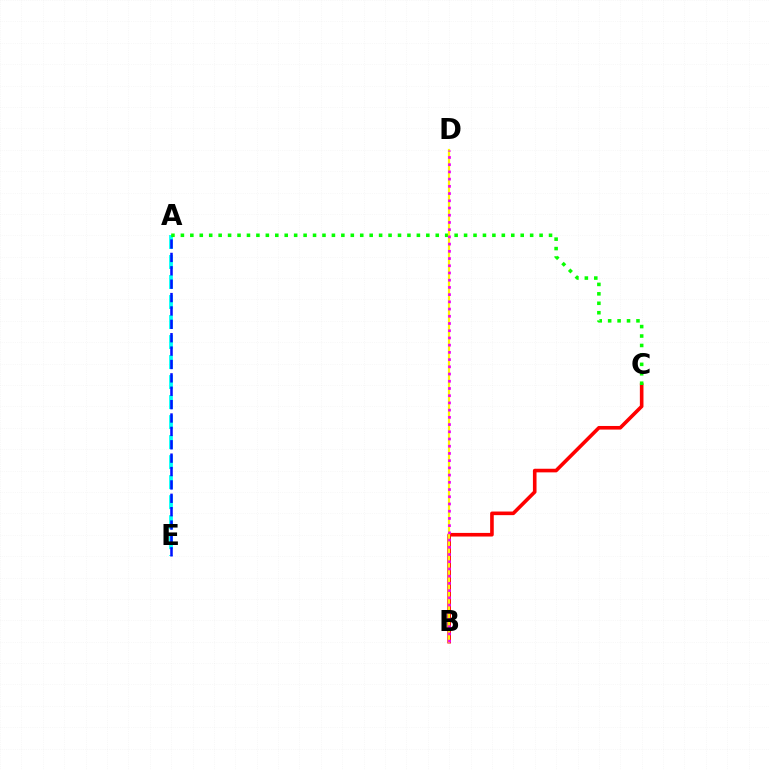{('B', 'C'): [{'color': '#ff0000', 'line_style': 'solid', 'thickness': 2.6}], ('A', 'E'): [{'color': '#00fff6', 'line_style': 'dashed', 'thickness': 2.72}, {'color': '#0010ff', 'line_style': 'dashed', 'thickness': 1.82}], ('A', 'C'): [{'color': '#08ff00', 'line_style': 'dotted', 'thickness': 2.56}], ('B', 'D'): [{'color': '#fcf500', 'line_style': 'solid', 'thickness': 1.59}, {'color': '#ee00ff', 'line_style': 'dotted', 'thickness': 1.96}]}